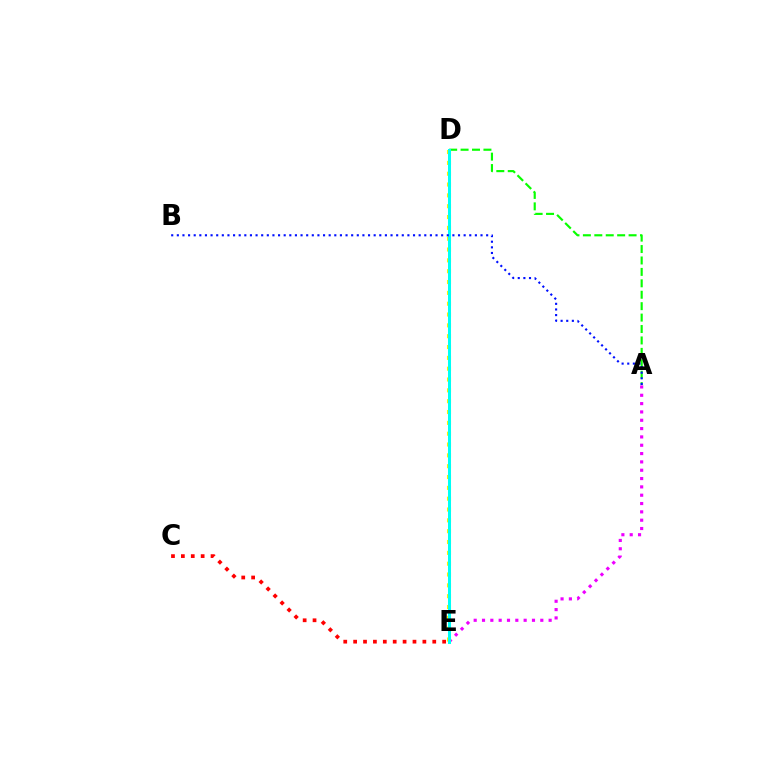{('C', 'E'): [{'color': '#ff0000', 'line_style': 'dotted', 'thickness': 2.69}], ('A', 'D'): [{'color': '#08ff00', 'line_style': 'dashed', 'thickness': 1.55}], ('A', 'E'): [{'color': '#ee00ff', 'line_style': 'dotted', 'thickness': 2.26}], ('D', 'E'): [{'color': '#fcf500', 'line_style': 'dotted', 'thickness': 2.94}, {'color': '#00fff6', 'line_style': 'solid', 'thickness': 2.18}], ('A', 'B'): [{'color': '#0010ff', 'line_style': 'dotted', 'thickness': 1.53}]}